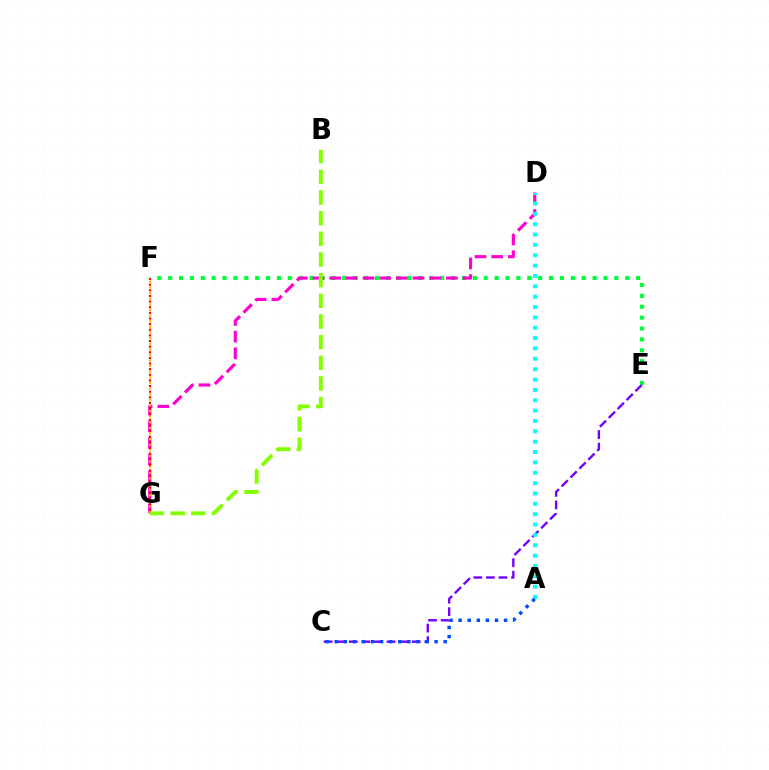{('E', 'F'): [{'color': '#00ff39', 'line_style': 'dotted', 'thickness': 2.96}], ('D', 'G'): [{'color': '#ff00cf', 'line_style': 'dashed', 'thickness': 2.27}], ('C', 'E'): [{'color': '#7200ff', 'line_style': 'dashed', 'thickness': 1.71}], ('F', 'G'): [{'color': '#ffbd00', 'line_style': 'dotted', 'thickness': 1.52}, {'color': '#ff0000', 'line_style': 'dotted', 'thickness': 1.53}], ('A', 'D'): [{'color': '#00fff6', 'line_style': 'dotted', 'thickness': 2.81}], ('A', 'C'): [{'color': '#004bff', 'line_style': 'dotted', 'thickness': 2.47}], ('B', 'G'): [{'color': '#84ff00', 'line_style': 'dashed', 'thickness': 2.81}]}